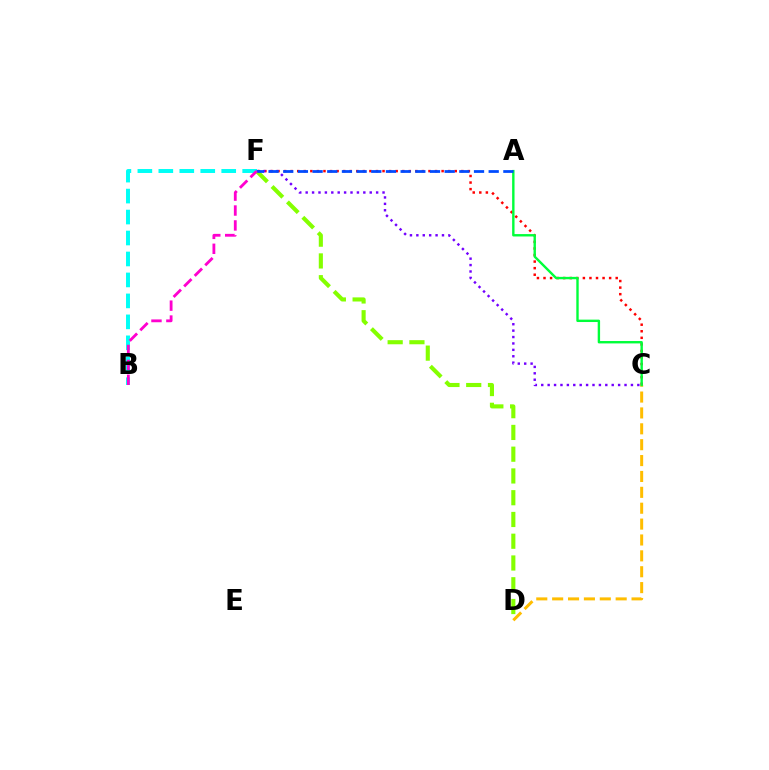{('D', 'F'): [{'color': '#84ff00', 'line_style': 'dashed', 'thickness': 2.96}], ('C', 'D'): [{'color': '#ffbd00', 'line_style': 'dashed', 'thickness': 2.16}], ('C', 'F'): [{'color': '#ff0000', 'line_style': 'dotted', 'thickness': 1.78}, {'color': '#7200ff', 'line_style': 'dotted', 'thickness': 1.74}], ('A', 'C'): [{'color': '#00ff39', 'line_style': 'solid', 'thickness': 1.72}], ('B', 'F'): [{'color': '#00fff6', 'line_style': 'dashed', 'thickness': 2.85}, {'color': '#ff00cf', 'line_style': 'dashed', 'thickness': 2.03}], ('A', 'F'): [{'color': '#004bff', 'line_style': 'dashed', 'thickness': 1.99}]}